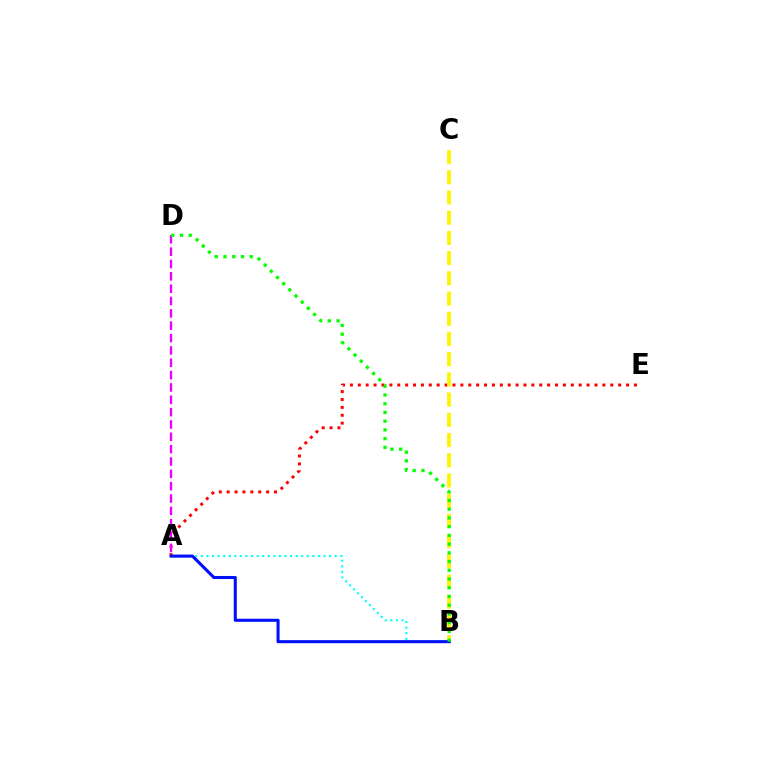{('A', 'E'): [{'color': '#ff0000', 'line_style': 'dotted', 'thickness': 2.14}], ('A', 'D'): [{'color': '#ee00ff', 'line_style': 'dashed', 'thickness': 1.68}], ('B', 'C'): [{'color': '#fcf500', 'line_style': 'dashed', 'thickness': 2.75}], ('A', 'B'): [{'color': '#00fff6', 'line_style': 'dotted', 'thickness': 1.52}, {'color': '#0010ff', 'line_style': 'solid', 'thickness': 2.21}], ('B', 'D'): [{'color': '#08ff00', 'line_style': 'dotted', 'thickness': 2.37}]}